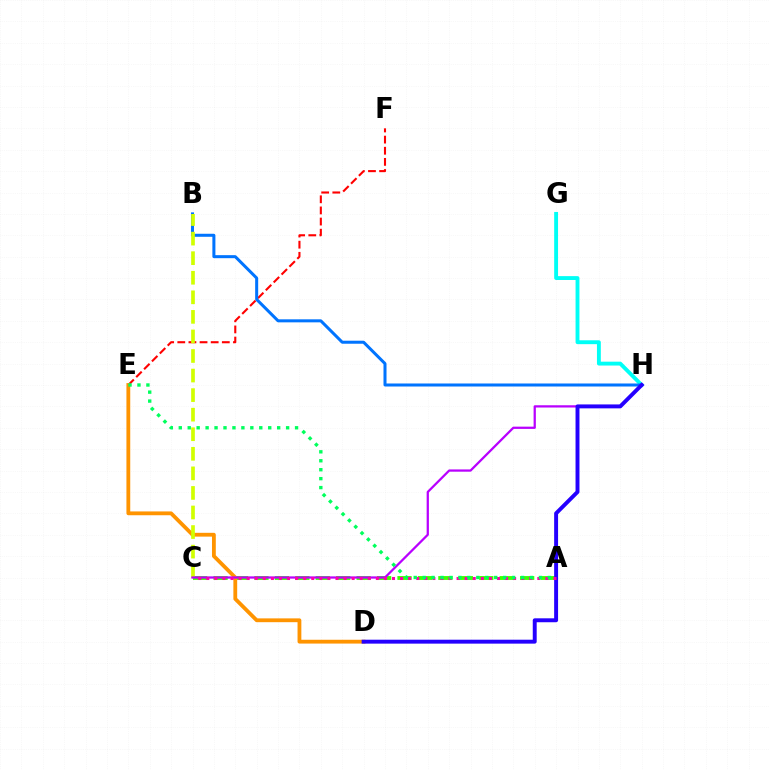{('A', 'C'): [{'color': '#3dff00', 'line_style': 'dashed', 'thickness': 2.78}, {'color': '#ff00ac', 'line_style': 'dotted', 'thickness': 2.19}], ('G', 'H'): [{'color': '#00fff6', 'line_style': 'solid', 'thickness': 2.79}], ('E', 'F'): [{'color': '#ff0000', 'line_style': 'dashed', 'thickness': 1.51}], ('B', 'H'): [{'color': '#0074ff', 'line_style': 'solid', 'thickness': 2.18}], ('D', 'E'): [{'color': '#ff9400', 'line_style': 'solid', 'thickness': 2.74}], ('B', 'C'): [{'color': '#d1ff00', 'line_style': 'dashed', 'thickness': 2.66}], ('C', 'H'): [{'color': '#b900ff', 'line_style': 'solid', 'thickness': 1.63}], ('D', 'H'): [{'color': '#2500ff', 'line_style': 'solid', 'thickness': 2.83}], ('A', 'E'): [{'color': '#00ff5c', 'line_style': 'dotted', 'thickness': 2.43}]}